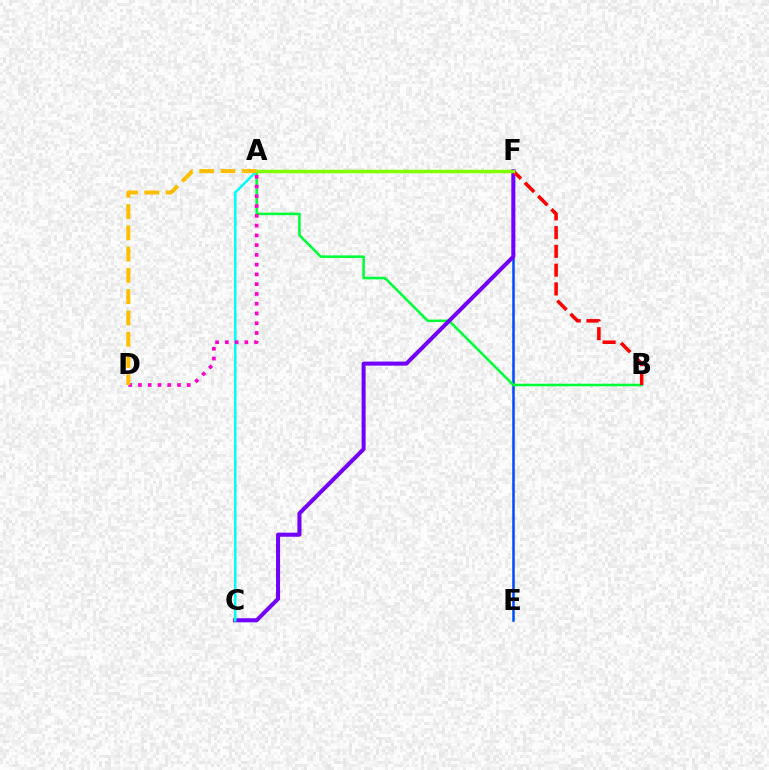{('E', 'F'): [{'color': '#004bff', 'line_style': 'solid', 'thickness': 1.8}], ('A', 'B'): [{'color': '#00ff39', 'line_style': 'solid', 'thickness': 1.84}], ('C', 'F'): [{'color': '#7200ff', 'line_style': 'solid', 'thickness': 2.91}], ('A', 'C'): [{'color': '#00fff6', 'line_style': 'solid', 'thickness': 1.85}], ('B', 'F'): [{'color': '#ff0000', 'line_style': 'dashed', 'thickness': 2.55}], ('A', 'F'): [{'color': '#84ff00', 'line_style': 'solid', 'thickness': 2.5}], ('A', 'D'): [{'color': '#ff00cf', 'line_style': 'dotted', 'thickness': 2.65}, {'color': '#ffbd00', 'line_style': 'dashed', 'thickness': 2.89}]}